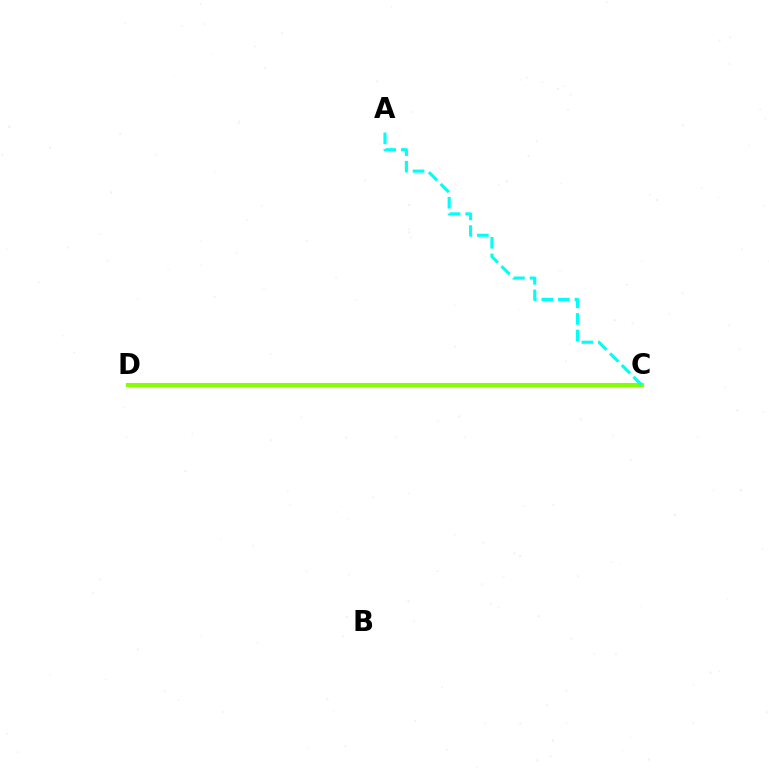{('C', 'D'): [{'color': '#ff0000', 'line_style': 'dashed', 'thickness': 1.98}, {'color': '#7200ff', 'line_style': 'dotted', 'thickness': 2.12}, {'color': '#84ff00', 'line_style': 'solid', 'thickness': 2.95}], ('A', 'C'): [{'color': '#00fff6', 'line_style': 'dashed', 'thickness': 2.25}]}